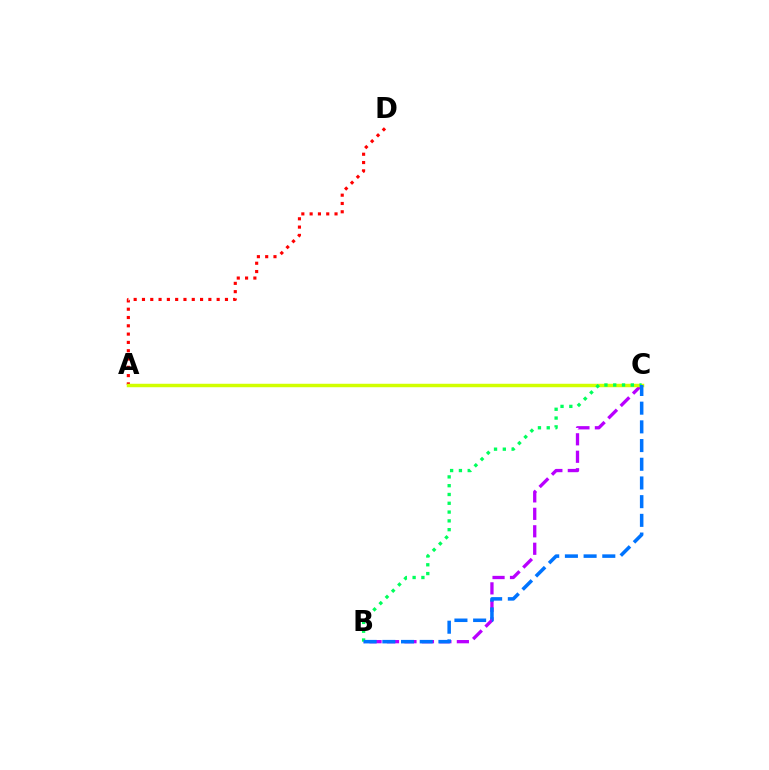{('B', 'C'): [{'color': '#b900ff', 'line_style': 'dashed', 'thickness': 2.37}, {'color': '#00ff5c', 'line_style': 'dotted', 'thickness': 2.39}, {'color': '#0074ff', 'line_style': 'dashed', 'thickness': 2.54}], ('A', 'D'): [{'color': '#ff0000', 'line_style': 'dotted', 'thickness': 2.26}], ('A', 'C'): [{'color': '#d1ff00', 'line_style': 'solid', 'thickness': 2.5}]}